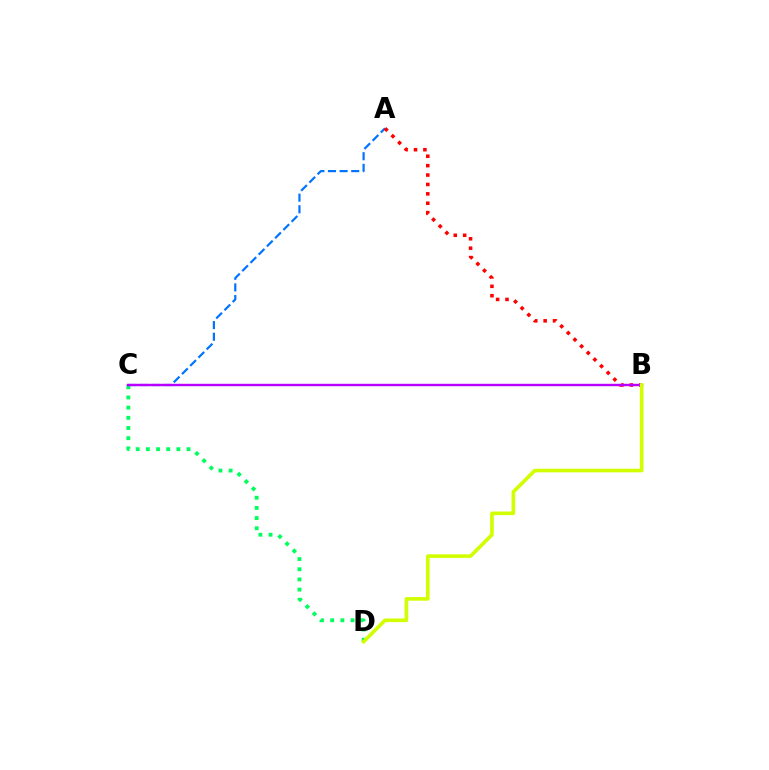{('C', 'D'): [{'color': '#00ff5c', 'line_style': 'dotted', 'thickness': 2.77}], ('A', 'C'): [{'color': '#0074ff', 'line_style': 'dashed', 'thickness': 1.58}], ('A', 'B'): [{'color': '#ff0000', 'line_style': 'dotted', 'thickness': 2.55}], ('B', 'C'): [{'color': '#b900ff', 'line_style': 'solid', 'thickness': 1.74}], ('B', 'D'): [{'color': '#d1ff00', 'line_style': 'solid', 'thickness': 2.61}]}